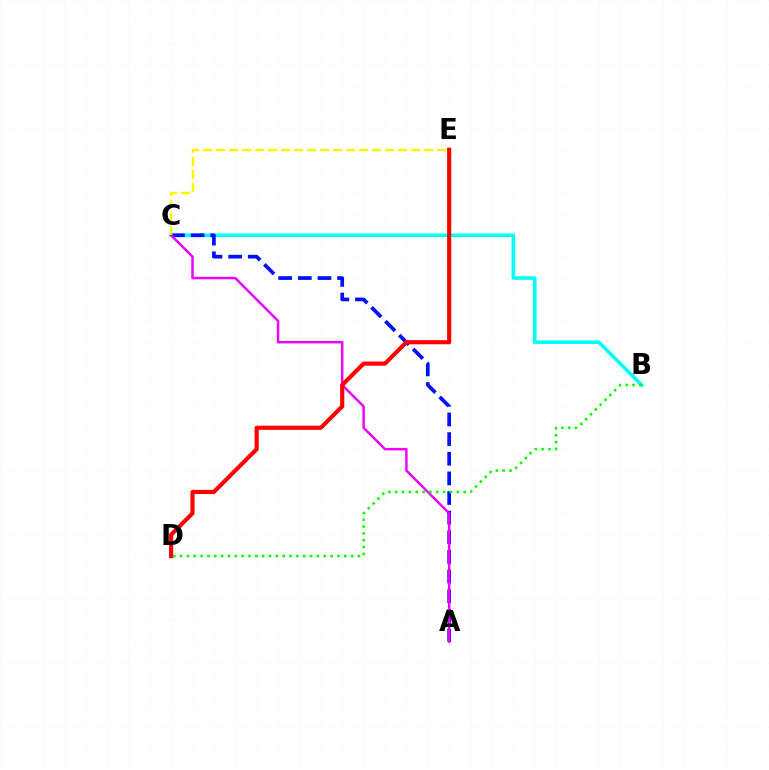{('B', 'C'): [{'color': '#00fff6', 'line_style': 'solid', 'thickness': 2.59}], ('A', 'C'): [{'color': '#0010ff', 'line_style': 'dashed', 'thickness': 2.67}, {'color': '#ee00ff', 'line_style': 'solid', 'thickness': 1.77}], ('B', 'D'): [{'color': '#08ff00', 'line_style': 'dotted', 'thickness': 1.86}], ('C', 'E'): [{'color': '#fcf500', 'line_style': 'dashed', 'thickness': 1.77}], ('D', 'E'): [{'color': '#ff0000', 'line_style': 'solid', 'thickness': 2.98}]}